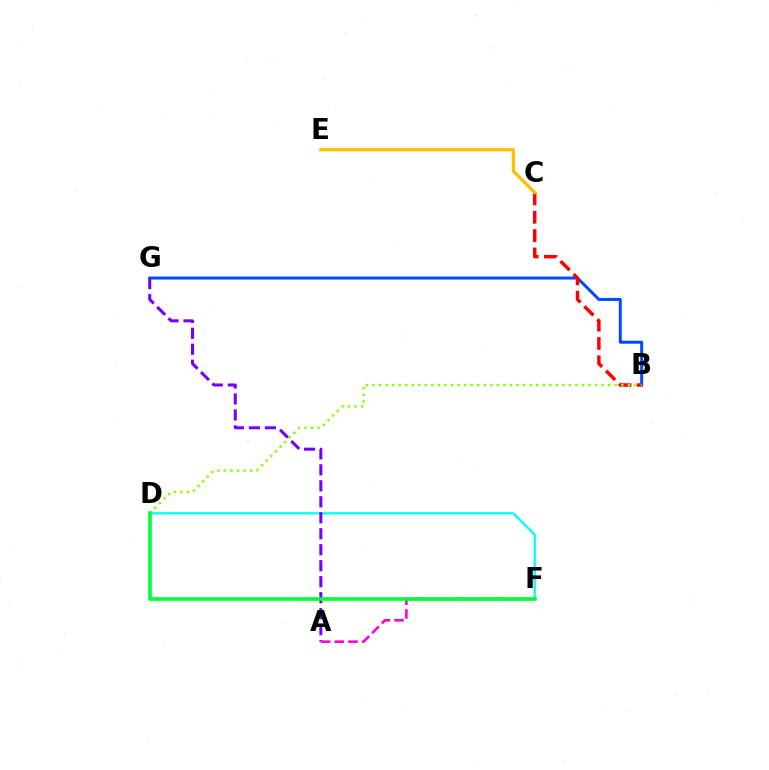{('D', 'F'): [{'color': '#00fff6', 'line_style': 'solid', 'thickness': 1.65}, {'color': '#00ff39', 'line_style': 'solid', 'thickness': 2.62}], ('A', 'G'): [{'color': '#7200ff', 'line_style': 'dashed', 'thickness': 2.17}], ('B', 'G'): [{'color': '#004bff', 'line_style': 'solid', 'thickness': 2.15}], ('B', 'C'): [{'color': '#ff0000', 'line_style': 'dashed', 'thickness': 2.49}], ('C', 'E'): [{'color': '#ffbd00', 'line_style': 'solid', 'thickness': 2.31}], ('B', 'D'): [{'color': '#84ff00', 'line_style': 'dotted', 'thickness': 1.78}], ('A', 'F'): [{'color': '#ff00cf', 'line_style': 'dashed', 'thickness': 1.86}]}